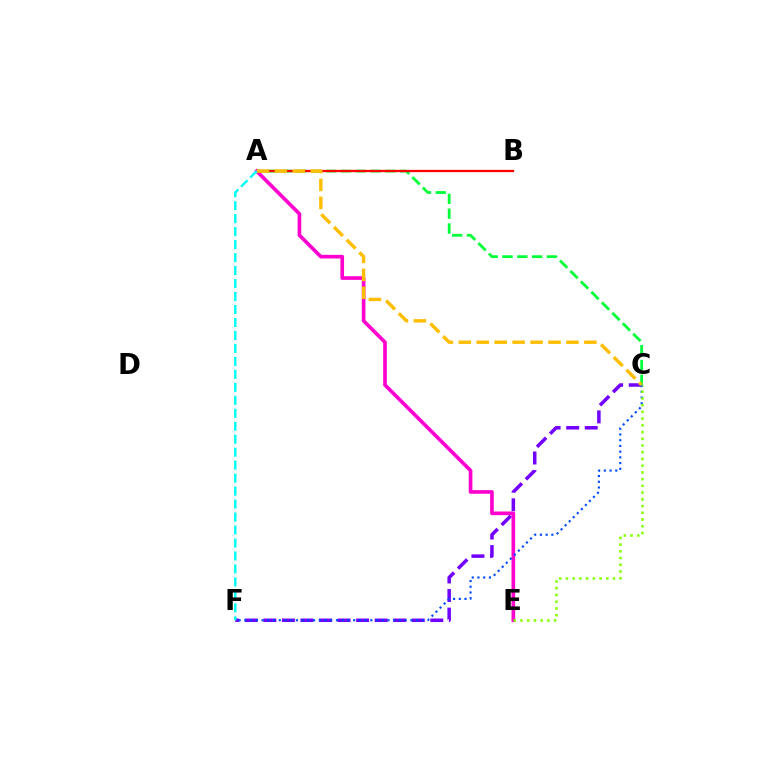{('A', 'C'): [{'color': '#00ff39', 'line_style': 'dashed', 'thickness': 2.01}, {'color': '#ffbd00', 'line_style': 'dashed', 'thickness': 2.44}], ('A', 'B'): [{'color': '#ff0000', 'line_style': 'solid', 'thickness': 1.64}], ('C', 'F'): [{'color': '#7200ff', 'line_style': 'dashed', 'thickness': 2.52}, {'color': '#004bff', 'line_style': 'dotted', 'thickness': 1.56}], ('A', 'E'): [{'color': '#ff00cf', 'line_style': 'solid', 'thickness': 2.63}], ('C', 'E'): [{'color': '#84ff00', 'line_style': 'dotted', 'thickness': 1.83}], ('A', 'F'): [{'color': '#00fff6', 'line_style': 'dashed', 'thickness': 1.76}]}